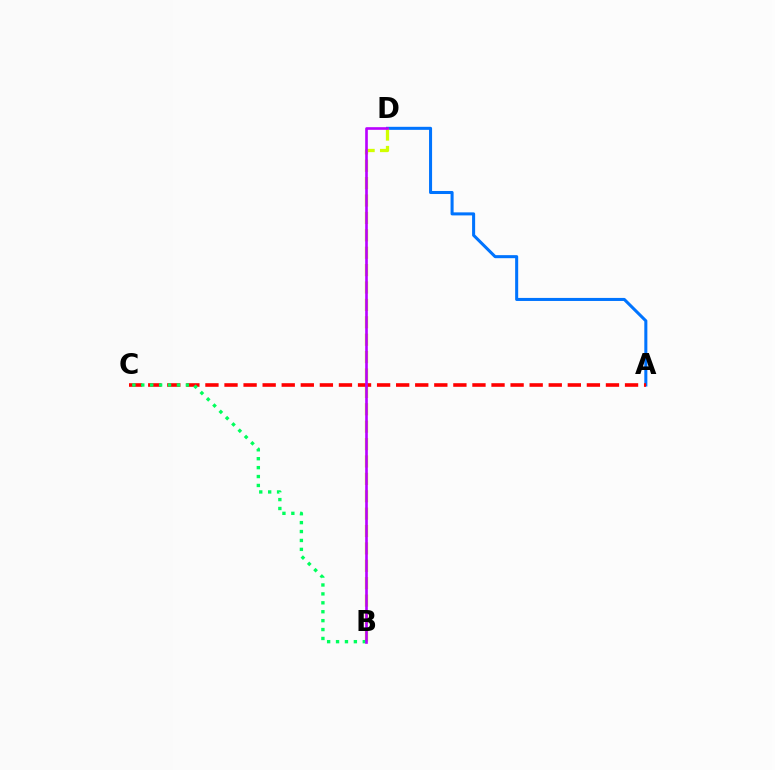{('A', 'D'): [{'color': '#0074ff', 'line_style': 'solid', 'thickness': 2.19}], ('B', 'D'): [{'color': '#d1ff00', 'line_style': 'dashed', 'thickness': 2.36}, {'color': '#b900ff', 'line_style': 'solid', 'thickness': 1.89}], ('A', 'C'): [{'color': '#ff0000', 'line_style': 'dashed', 'thickness': 2.59}], ('B', 'C'): [{'color': '#00ff5c', 'line_style': 'dotted', 'thickness': 2.42}]}